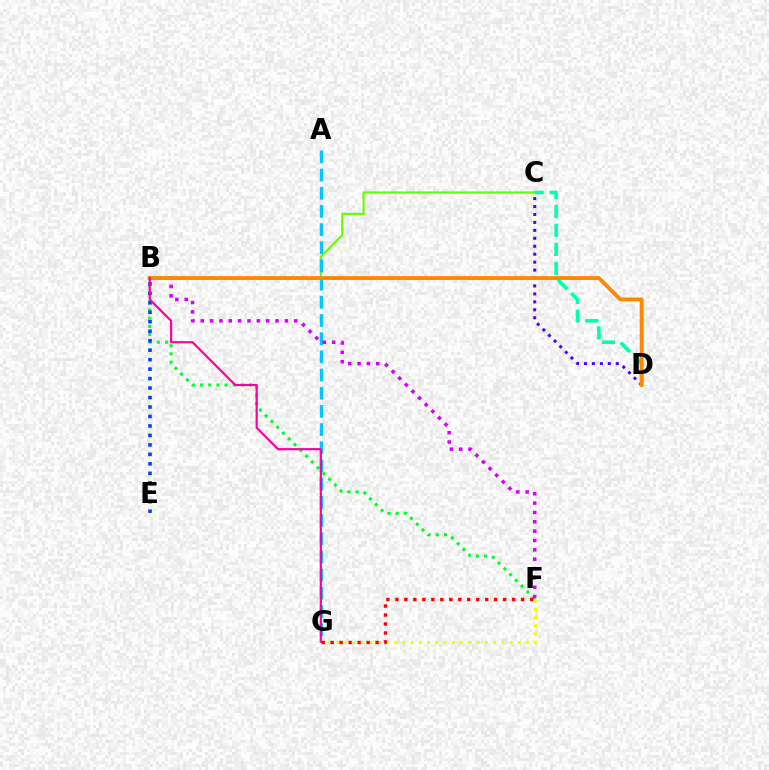{('B', 'C'): [{'color': '#66ff00', 'line_style': 'solid', 'thickness': 1.59}], ('C', 'D'): [{'color': '#4f00ff', 'line_style': 'dotted', 'thickness': 2.16}, {'color': '#00ffaf', 'line_style': 'dashed', 'thickness': 2.57}], ('A', 'G'): [{'color': '#00c7ff', 'line_style': 'dashed', 'thickness': 2.47}], ('F', 'G'): [{'color': '#eeff00', 'line_style': 'dotted', 'thickness': 2.24}, {'color': '#ff0000', 'line_style': 'dotted', 'thickness': 2.44}], ('B', 'F'): [{'color': '#00ff27', 'line_style': 'dotted', 'thickness': 2.22}, {'color': '#d600ff', 'line_style': 'dotted', 'thickness': 2.54}], ('B', 'E'): [{'color': '#003fff', 'line_style': 'dotted', 'thickness': 2.57}], ('B', 'D'): [{'color': '#ff8800', 'line_style': 'solid', 'thickness': 2.78}], ('B', 'G'): [{'color': '#ff00a0', 'line_style': 'solid', 'thickness': 1.58}]}